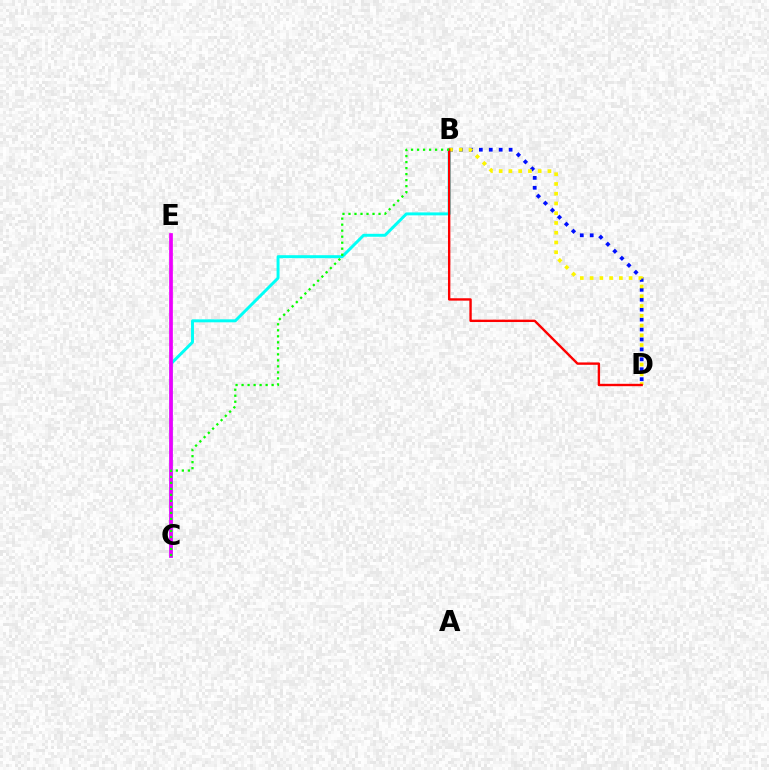{('B', 'C'): [{'color': '#00fff6', 'line_style': 'solid', 'thickness': 2.12}, {'color': '#08ff00', 'line_style': 'dotted', 'thickness': 1.63}], ('B', 'D'): [{'color': '#0010ff', 'line_style': 'dotted', 'thickness': 2.7}, {'color': '#fcf500', 'line_style': 'dotted', 'thickness': 2.65}, {'color': '#ff0000', 'line_style': 'solid', 'thickness': 1.71}], ('C', 'E'): [{'color': '#ee00ff', 'line_style': 'solid', 'thickness': 2.68}]}